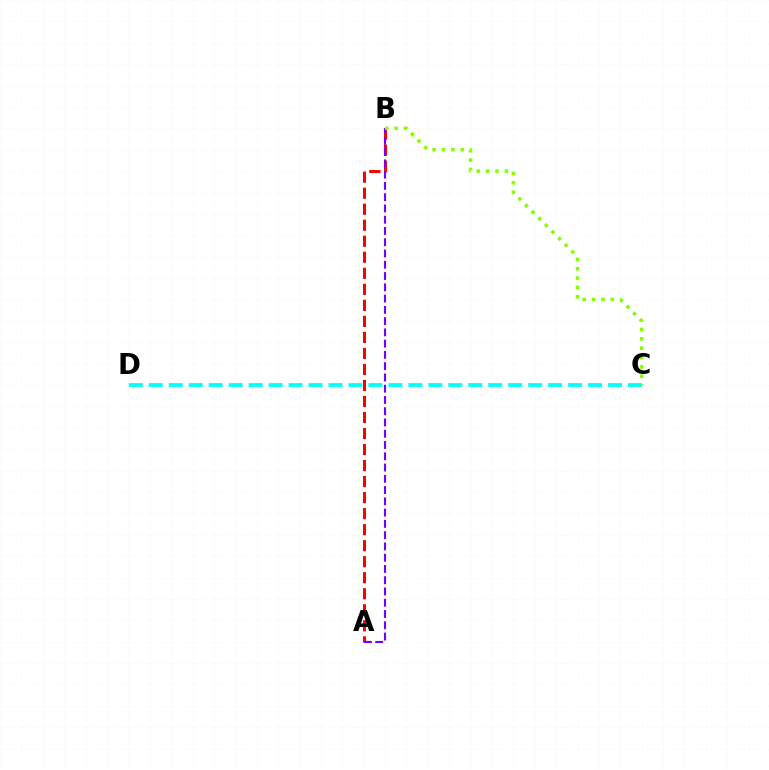{('A', 'B'): [{'color': '#ff0000', 'line_style': 'dashed', 'thickness': 2.18}, {'color': '#7200ff', 'line_style': 'dashed', 'thickness': 1.53}], ('B', 'C'): [{'color': '#84ff00', 'line_style': 'dotted', 'thickness': 2.54}], ('C', 'D'): [{'color': '#00fff6', 'line_style': 'dashed', 'thickness': 2.71}]}